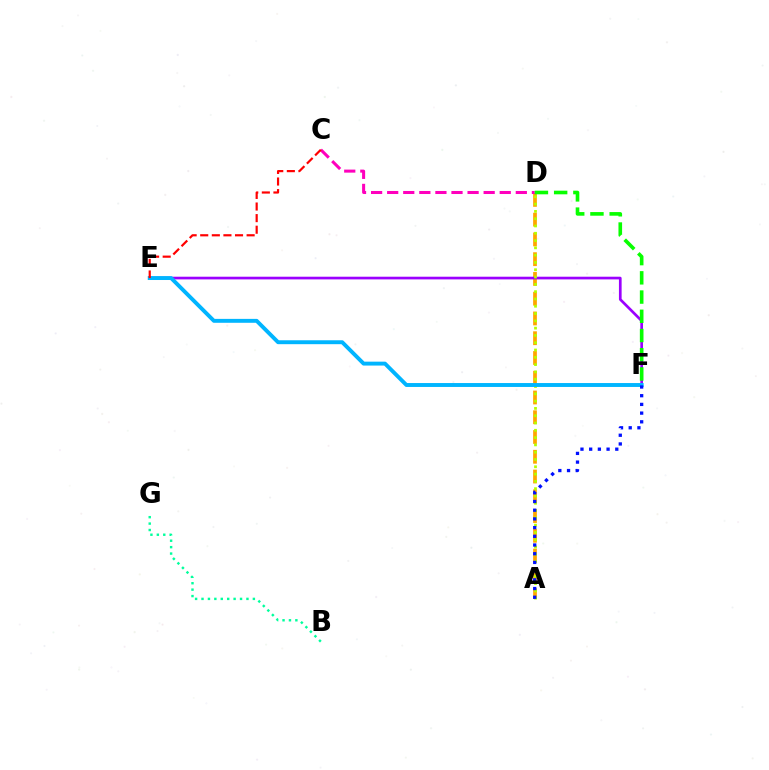{('A', 'D'): [{'color': '#ffa500', 'line_style': 'dashed', 'thickness': 2.68}, {'color': '#b3ff00', 'line_style': 'dotted', 'thickness': 1.98}], ('E', 'F'): [{'color': '#9b00ff', 'line_style': 'solid', 'thickness': 1.93}, {'color': '#00b5ff', 'line_style': 'solid', 'thickness': 2.82}], ('C', 'D'): [{'color': '#ff00bd', 'line_style': 'dashed', 'thickness': 2.18}], ('C', 'E'): [{'color': '#ff0000', 'line_style': 'dashed', 'thickness': 1.58}], ('A', 'F'): [{'color': '#0010ff', 'line_style': 'dotted', 'thickness': 2.37}], ('B', 'G'): [{'color': '#00ff9d', 'line_style': 'dotted', 'thickness': 1.74}], ('D', 'F'): [{'color': '#08ff00', 'line_style': 'dashed', 'thickness': 2.61}]}